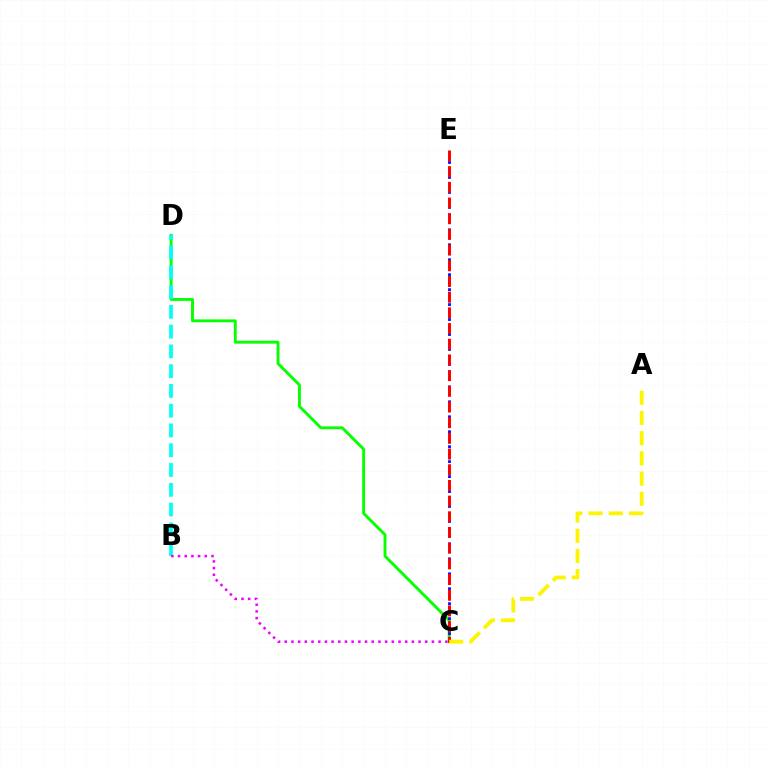{('C', 'D'): [{'color': '#08ff00', 'line_style': 'solid', 'thickness': 2.08}], ('C', 'E'): [{'color': '#0010ff', 'line_style': 'dotted', 'thickness': 2.03}, {'color': '#ff0000', 'line_style': 'dashed', 'thickness': 2.13}], ('B', 'D'): [{'color': '#00fff6', 'line_style': 'dashed', 'thickness': 2.69}], ('B', 'C'): [{'color': '#ee00ff', 'line_style': 'dotted', 'thickness': 1.82}], ('A', 'C'): [{'color': '#fcf500', 'line_style': 'dashed', 'thickness': 2.75}]}